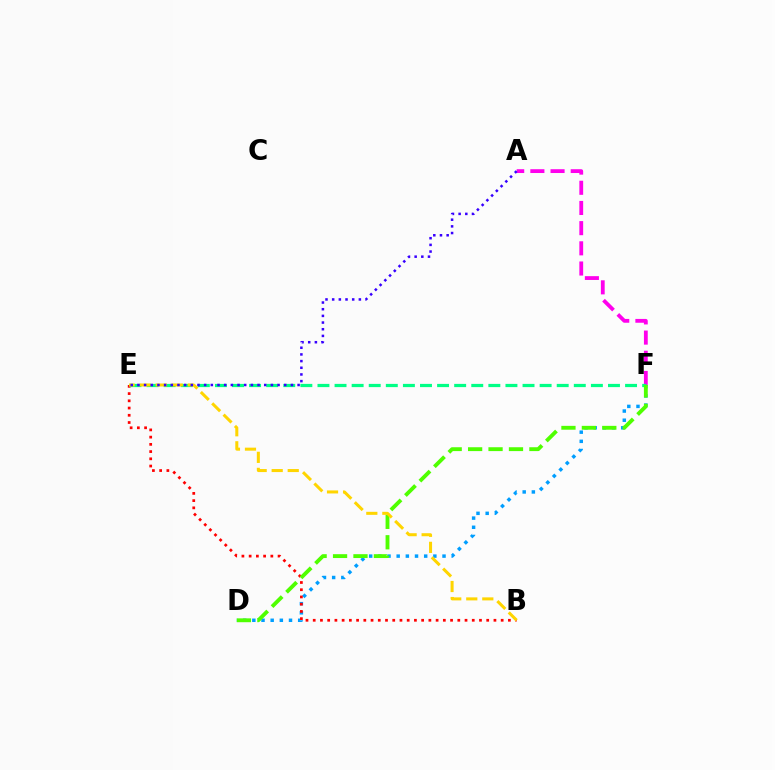{('D', 'F'): [{'color': '#009eff', 'line_style': 'dotted', 'thickness': 2.49}, {'color': '#4fff00', 'line_style': 'dashed', 'thickness': 2.78}], ('B', 'E'): [{'color': '#ff0000', 'line_style': 'dotted', 'thickness': 1.96}, {'color': '#ffd500', 'line_style': 'dashed', 'thickness': 2.18}], ('A', 'F'): [{'color': '#ff00ed', 'line_style': 'dashed', 'thickness': 2.74}], ('E', 'F'): [{'color': '#00ff86', 'line_style': 'dashed', 'thickness': 2.32}], ('A', 'E'): [{'color': '#3700ff', 'line_style': 'dotted', 'thickness': 1.81}]}